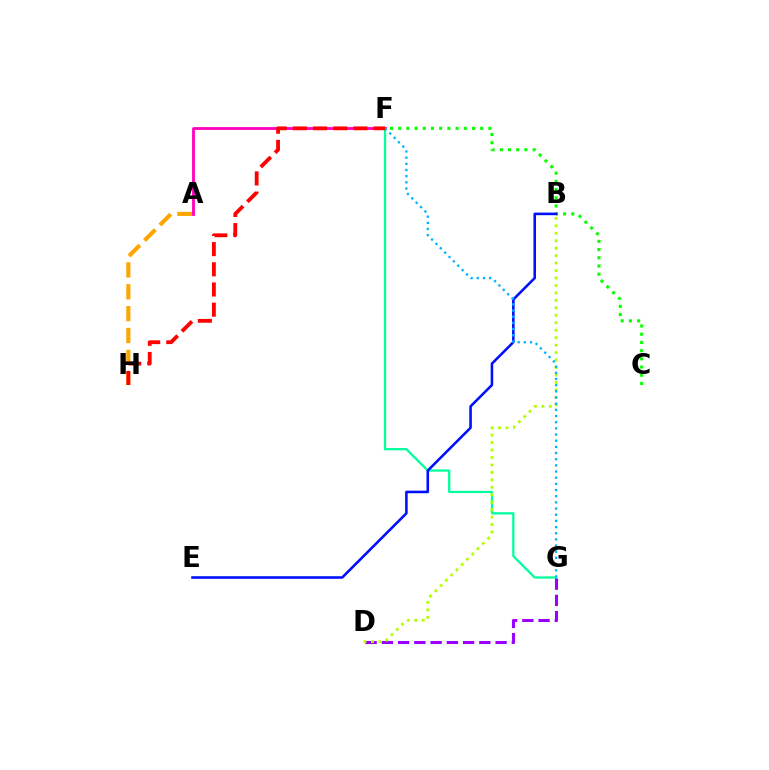{('F', 'G'): [{'color': '#00ff9d', 'line_style': 'solid', 'thickness': 1.63}, {'color': '#00b5ff', 'line_style': 'dotted', 'thickness': 1.68}], ('C', 'F'): [{'color': '#08ff00', 'line_style': 'dotted', 'thickness': 2.23}], ('A', 'H'): [{'color': '#ffa500', 'line_style': 'dashed', 'thickness': 2.97}], ('A', 'F'): [{'color': '#ff00bd', 'line_style': 'solid', 'thickness': 2.03}], ('D', 'G'): [{'color': '#9b00ff', 'line_style': 'dashed', 'thickness': 2.21}], ('B', 'E'): [{'color': '#0010ff', 'line_style': 'solid', 'thickness': 1.86}], ('B', 'D'): [{'color': '#b3ff00', 'line_style': 'dotted', 'thickness': 2.03}], ('F', 'H'): [{'color': '#ff0000', 'line_style': 'dashed', 'thickness': 2.74}]}